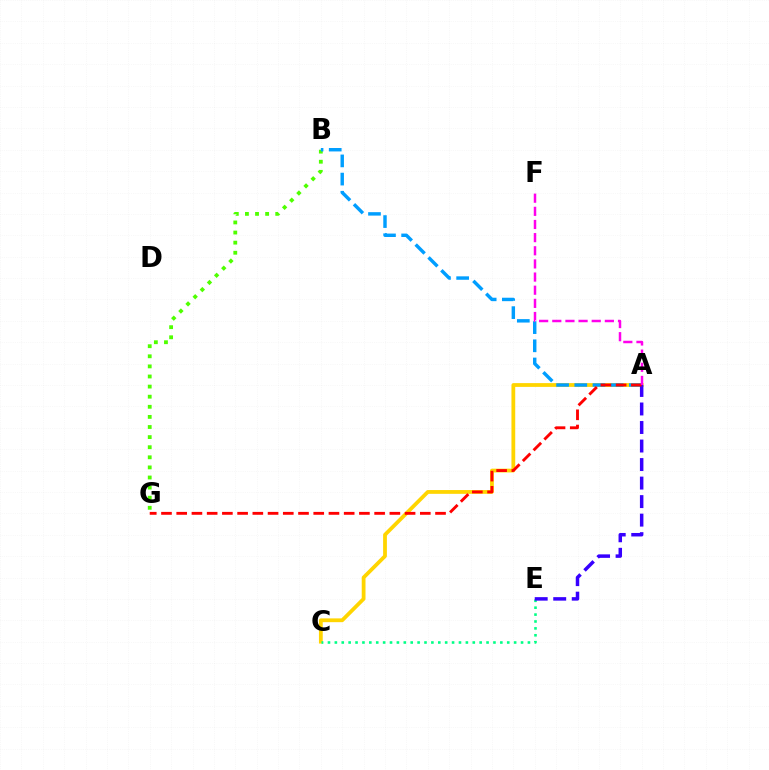{('B', 'G'): [{'color': '#4fff00', 'line_style': 'dotted', 'thickness': 2.74}], ('A', 'C'): [{'color': '#ffd500', 'line_style': 'solid', 'thickness': 2.72}], ('C', 'E'): [{'color': '#00ff86', 'line_style': 'dotted', 'thickness': 1.87}], ('A', 'B'): [{'color': '#009eff', 'line_style': 'dashed', 'thickness': 2.47}], ('A', 'E'): [{'color': '#3700ff', 'line_style': 'dashed', 'thickness': 2.52}], ('A', 'G'): [{'color': '#ff0000', 'line_style': 'dashed', 'thickness': 2.07}], ('A', 'F'): [{'color': '#ff00ed', 'line_style': 'dashed', 'thickness': 1.79}]}